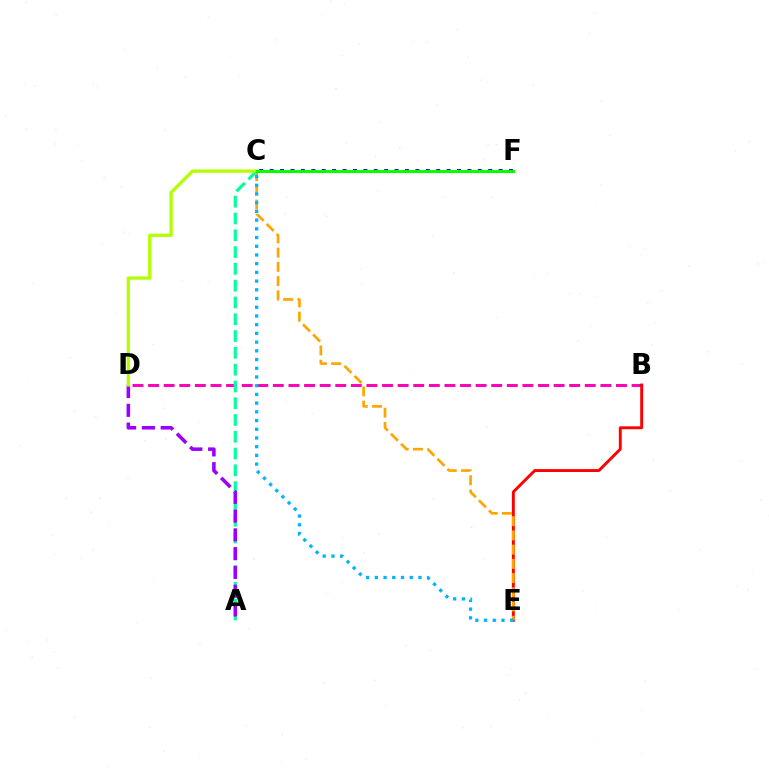{('B', 'D'): [{'color': '#ff00bd', 'line_style': 'dashed', 'thickness': 2.12}], ('C', 'F'): [{'color': '#0010ff', 'line_style': 'dotted', 'thickness': 2.83}, {'color': '#08ff00', 'line_style': 'solid', 'thickness': 2.14}], ('A', 'C'): [{'color': '#00ff9d', 'line_style': 'dashed', 'thickness': 2.28}], ('A', 'D'): [{'color': '#9b00ff', 'line_style': 'dashed', 'thickness': 2.55}], ('C', 'D'): [{'color': '#b3ff00', 'line_style': 'solid', 'thickness': 2.36}], ('B', 'E'): [{'color': '#ff0000', 'line_style': 'solid', 'thickness': 2.09}], ('C', 'E'): [{'color': '#ffa500', 'line_style': 'dashed', 'thickness': 1.93}, {'color': '#00b5ff', 'line_style': 'dotted', 'thickness': 2.37}]}